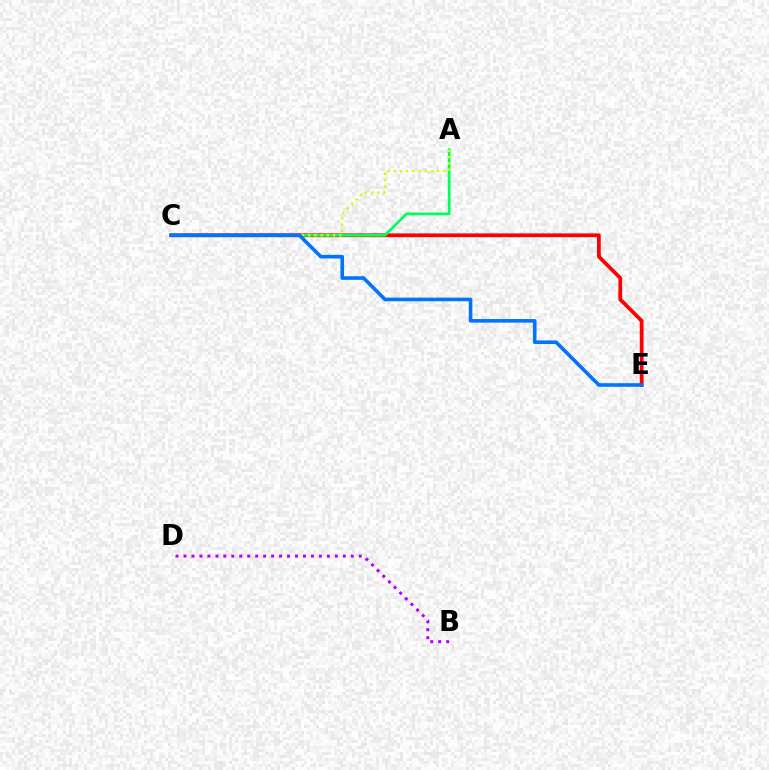{('B', 'D'): [{'color': '#b900ff', 'line_style': 'dotted', 'thickness': 2.16}], ('C', 'E'): [{'color': '#ff0000', 'line_style': 'solid', 'thickness': 2.7}, {'color': '#0074ff', 'line_style': 'solid', 'thickness': 2.59}], ('A', 'C'): [{'color': '#00ff5c', 'line_style': 'solid', 'thickness': 1.97}, {'color': '#d1ff00', 'line_style': 'dotted', 'thickness': 1.69}]}